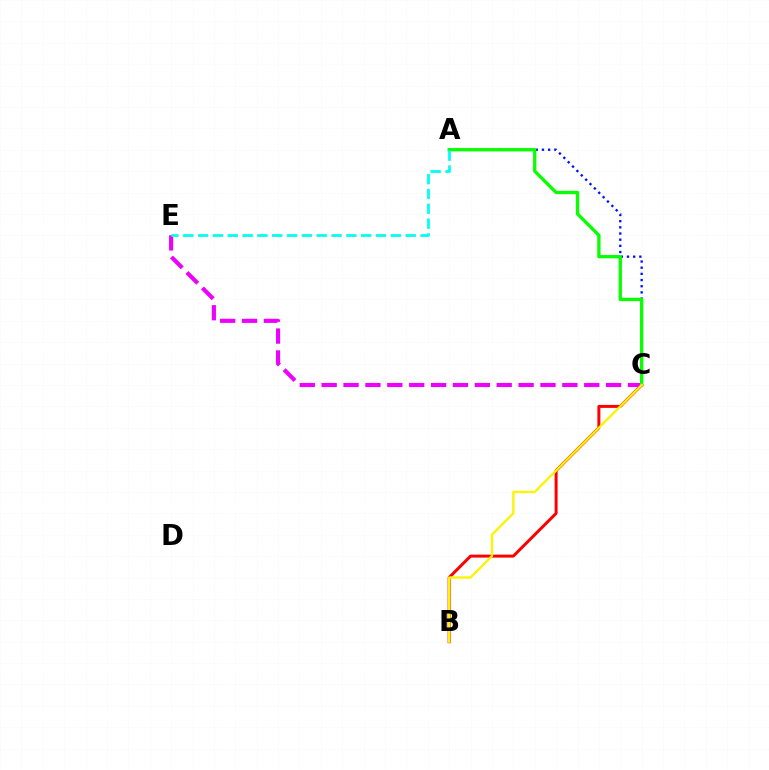{('A', 'C'): [{'color': '#0010ff', 'line_style': 'dotted', 'thickness': 1.68}, {'color': '#08ff00', 'line_style': 'solid', 'thickness': 2.39}], ('B', 'C'): [{'color': '#ff0000', 'line_style': 'solid', 'thickness': 2.15}, {'color': '#fcf500', 'line_style': 'solid', 'thickness': 1.68}], ('C', 'E'): [{'color': '#ee00ff', 'line_style': 'dashed', 'thickness': 2.97}], ('A', 'E'): [{'color': '#00fff6', 'line_style': 'dashed', 'thickness': 2.01}]}